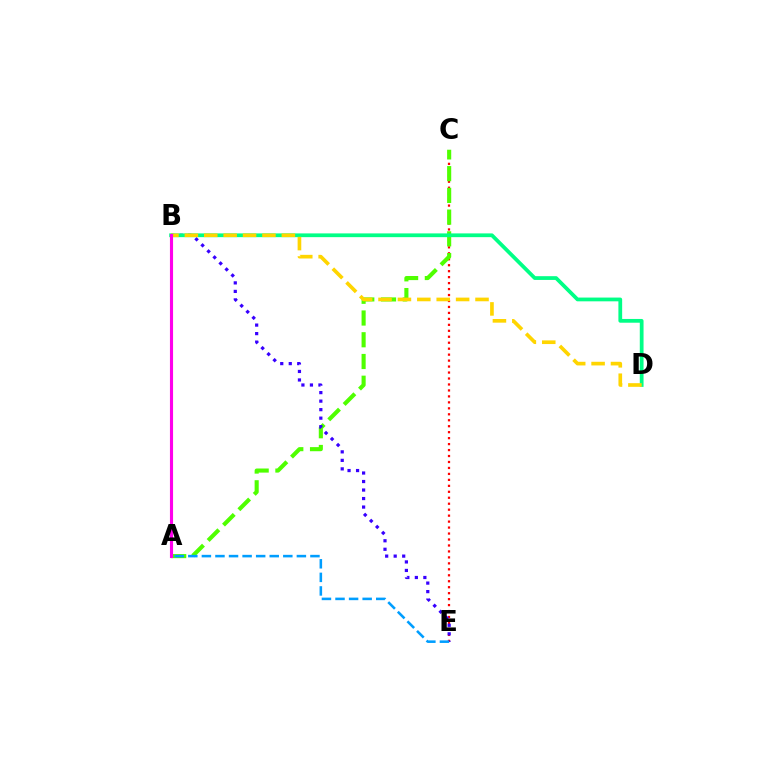{('C', 'E'): [{'color': '#ff0000', 'line_style': 'dotted', 'thickness': 1.62}], ('A', 'C'): [{'color': '#4fff00', 'line_style': 'dashed', 'thickness': 2.95}], ('B', 'E'): [{'color': '#3700ff', 'line_style': 'dotted', 'thickness': 2.31}], ('B', 'D'): [{'color': '#00ff86', 'line_style': 'solid', 'thickness': 2.71}, {'color': '#ffd500', 'line_style': 'dashed', 'thickness': 2.64}], ('A', 'E'): [{'color': '#009eff', 'line_style': 'dashed', 'thickness': 1.84}], ('A', 'B'): [{'color': '#ff00ed', 'line_style': 'solid', 'thickness': 2.25}]}